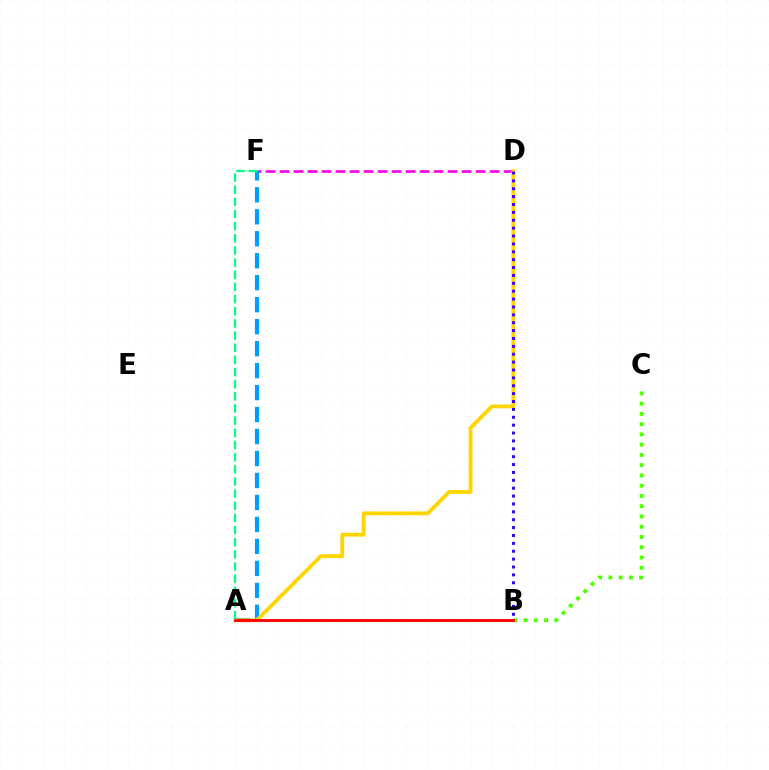{('D', 'F'): [{'color': '#ff00ed', 'line_style': 'dashed', 'thickness': 1.9}], ('A', 'F'): [{'color': '#009eff', 'line_style': 'dashed', 'thickness': 2.99}, {'color': '#00ff86', 'line_style': 'dashed', 'thickness': 1.65}], ('A', 'D'): [{'color': '#ffd500', 'line_style': 'solid', 'thickness': 2.77}], ('B', 'C'): [{'color': '#4fff00', 'line_style': 'dotted', 'thickness': 2.79}], ('B', 'D'): [{'color': '#3700ff', 'line_style': 'dotted', 'thickness': 2.14}], ('A', 'B'): [{'color': '#ff0000', 'line_style': 'solid', 'thickness': 2.06}]}